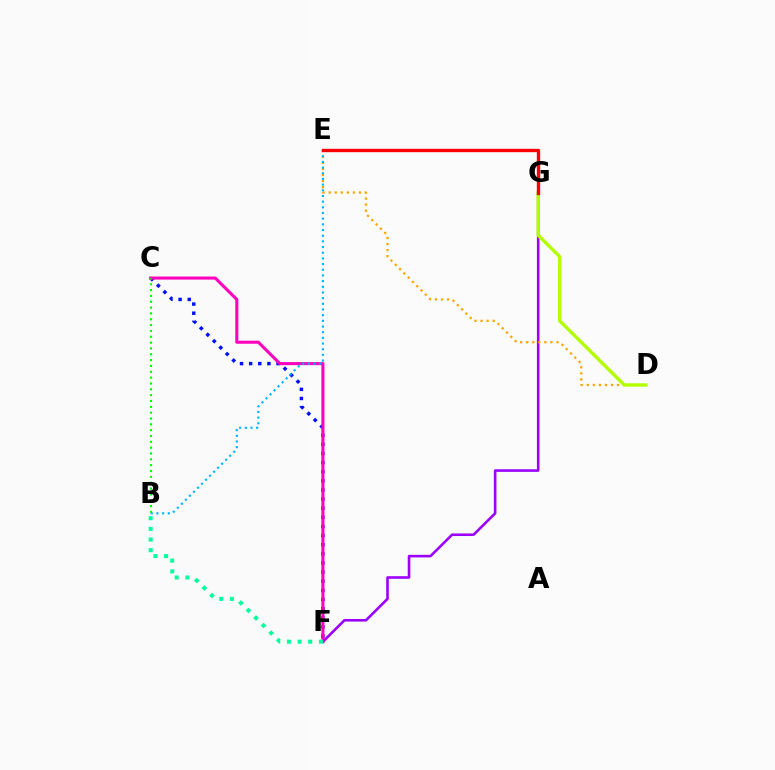{('C', 'F'): [{'color': '#0010ff', 'line_style': 'dotted', 'thickness': 2.48}, {'color': '#ff00bd', 'line_style': 'solid', 'thickness': 2.21}], ('F', 'G'): [{'color': '#9b00ff', 'line_style': 'solid', 'thickness': 1.87}], ('D', 'E'): [{'color': '#ffa500', 'line_style': 'dotted', 'thickness': 1.64}], ('D', 'G'): [{'color': '#b3ff00', 'line_style': 'solid', 'thickness': 2.44}], ('B', 'E'): [{'color': '#00b5ff', 'line_style': 'dotted', 'thickness': 1.54}], ('B', 'F'): [{'color': '#00ff9d', 'line_style': 'dotted', 'thickness': 2.9}], ('E', 'G'): [{'color': '#ff0000', 'line_style': 'solid', 'thickness': 2.41}], ('B', 'C'): [{'color': '#08ff00', 'line_style': 'dotted', 'thickness': 1.59}]}